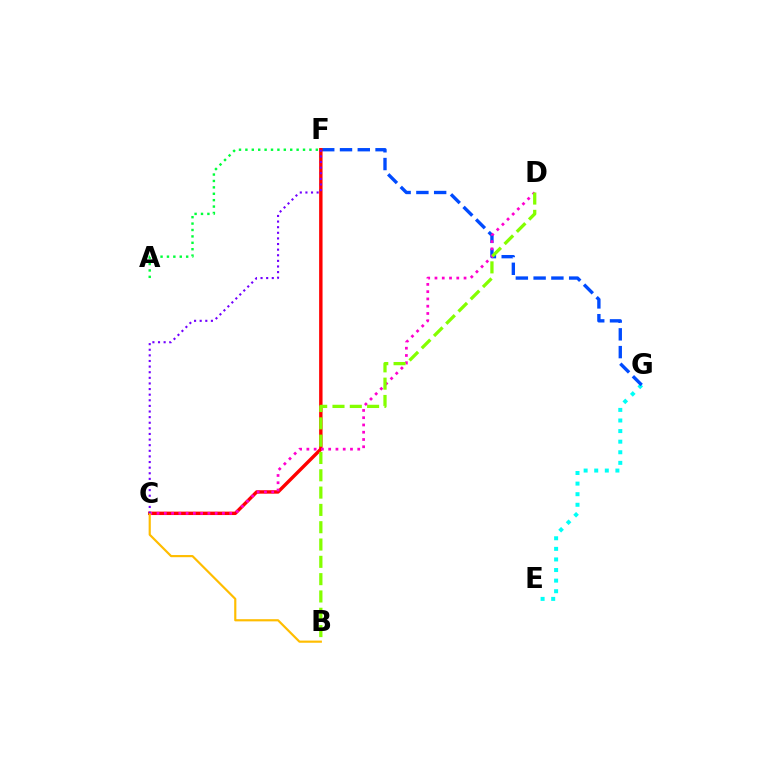{('E', 'G'): [{'color': '#00fff6', 'line_style': 'dotted', 'thickness': 2.88}], ('F', 'G'): [{'color': '#004bff', 'line_style': 'dashed', 'thickness': 2.41}], ('C', 'F'): [{'color': '#ff0000', 'line_style': 'solid', 'thickness': 2.46}, {'color': '#7200ff', 'line_style': 'dotted', 'thickness': 1.53}], ('C', 'D'): [{'color': '#ff00cf', 'line_style': 'dotted', 'thickness': 1.97}], ('B', 'D'): [{'color': '#84ff00', 'line_style': 'dashed', 'thickness': 2.35}], ('B', 'C'): [{'color': '#ffbd00', 'line_style': 'solid', 'thickness': 1.56}], ('A', 'F'): [{'color': '#00ff39', 'line_style': 'dotted', 'thickness': 1.74}]}